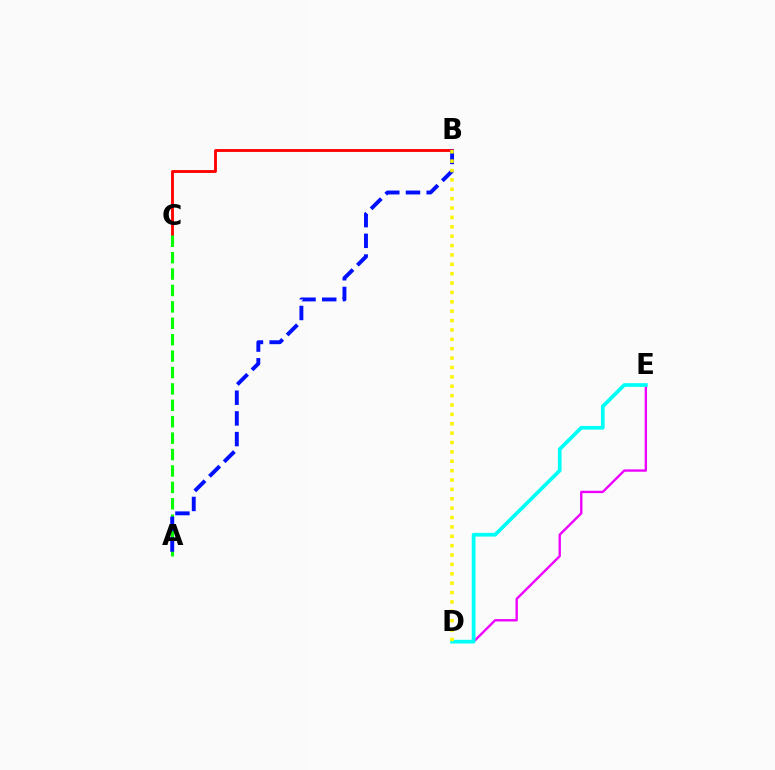{('B', 'C'): [{'color': '#ff0000', 'line_style': 'solid', 'thickness': 2.05}], ('D', 'E'): [{'color': '#ee00ff', 'line_style': 'solid', 'thickness': 1.7}, {'color': '#00fff6', 'line_style': 'solid', 'thickness': 2.67}], ('A', 'C'): [{'color': '#08ff00', 'line_style': 'dashed', 'thickness': 2.23}], ('A', 'B'): [{'color': '#0010ff', 'line_style': 'dashed', 'thickness': 2.81}], ('B', 'D'): [{'color': '#fcf500', 'line_style': 'dotted', 'thickness': 2.55}]}